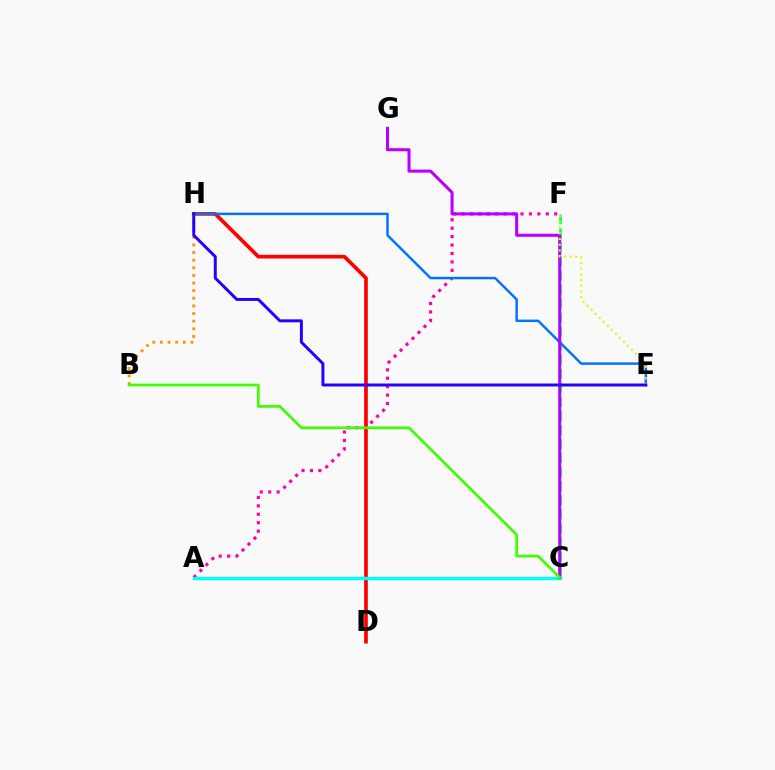{('D', 'H'): [{'color': '#ff0000', 'line_style': 'solid', 'thickness': 2.66}], ('A', 'F'): [{'color': '#ff00ac', 'line_style': 'dotted', 'thickness': 2.29}], ('C', 'F'): [{'color': '#00ff5c', 'line_style': 'dashed', 'thickness': 1.91}], ('E', 'H'): [{'color': '#0074ff', 'line_style': 'solid', 'thickness': 1.77}, {'color': '#2500ff', 'line_style': 'solid', 'thickness': 2.13}], ('B', 'H'): [{'color': '#ff9400', 'line_style': 'dotted', 'thickness': 2.07}], ('A', 'C'): [{'color': '#00fff6', 'line_style': 'solid', 'thickness': 2.47}], ('C', 'G'): [{'color': '#b900ff', 'line_style': 'solid', 'thickness': 2.2}], ('E', 'F'): [{'color': '#d1ff00', 'line_style': 'dotted', 'thickness': 1.54}], ('B', 'C'): [{'color': '#3dff00', 'line_style': 'solid', 'thickness': 1.94}]}